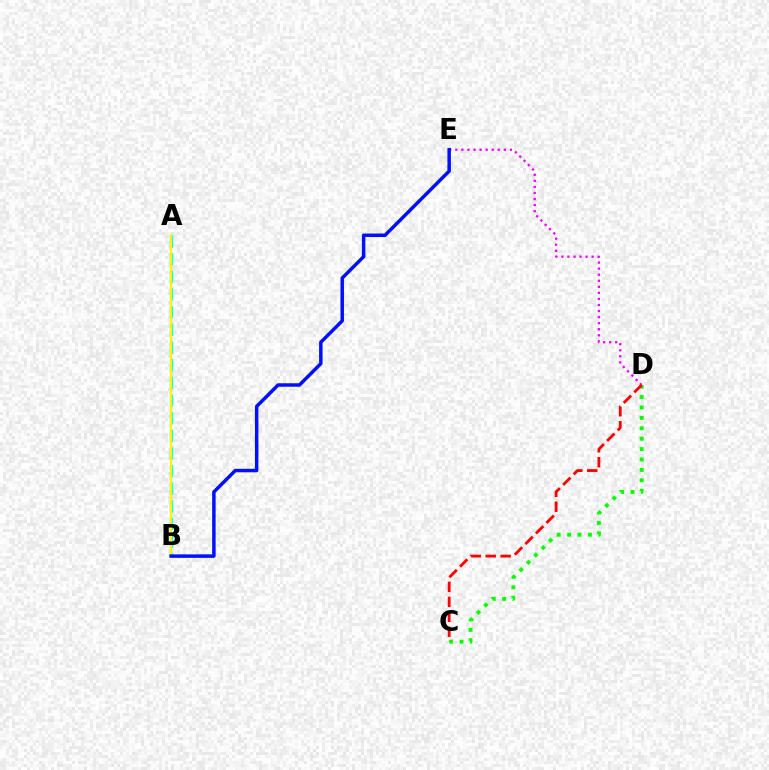{('D', 'E'): [{'color': '#ee00ff', 'line_style': 'dotted', 'thickness': 1.65}], ('C', 'D'): [{'color': '#08ff00', 'line_style': 'dotted', 'thickness': 2.83}, {'color': '#ff0000', 'line_style': 'dashed', 'thickness': 2.03}], ('A', 'B'): [{'color': '#00fff6', 'line_style': 'dashed', 'thickness': 2.4}, {'color': '#fcf500', 'line_style': 'solid', 'thickness': 1.59}], ('B', 'E'): [{'color': '#0010ff', 'line_style': 'solid', 'thickness': 2.51}]}